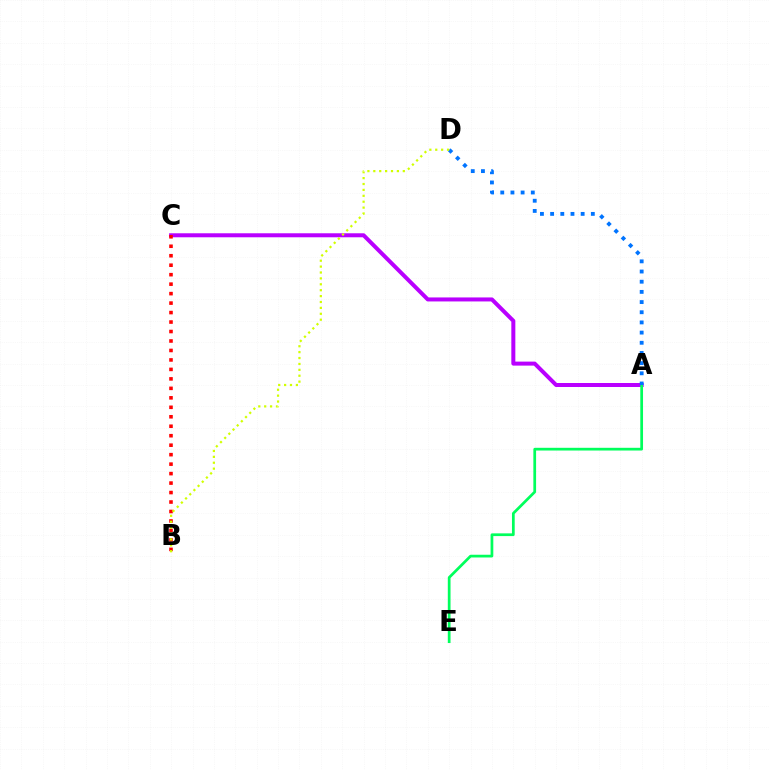{('A', 'C'): [{'color': '#b900ff', 'line_style': 'solid', 'thickness': 2.88}], ('A', 'E'): [{'color': '#00ff5c', 'line_style': 'solid', 'thickness': 1.97}], ('A', 'D'): [{'color': '#0074ff', 'line_style': 'dotted', 'thickness': 2.77}], ('B', 'C'): [{'color': '#ff0000', 'line_style': 'dotted', 'thickness': 2.57}], ('B', 'D'): [{'color': '#d1ff00', 'line_style': 'dotted', 'thickness': 1.6}]}